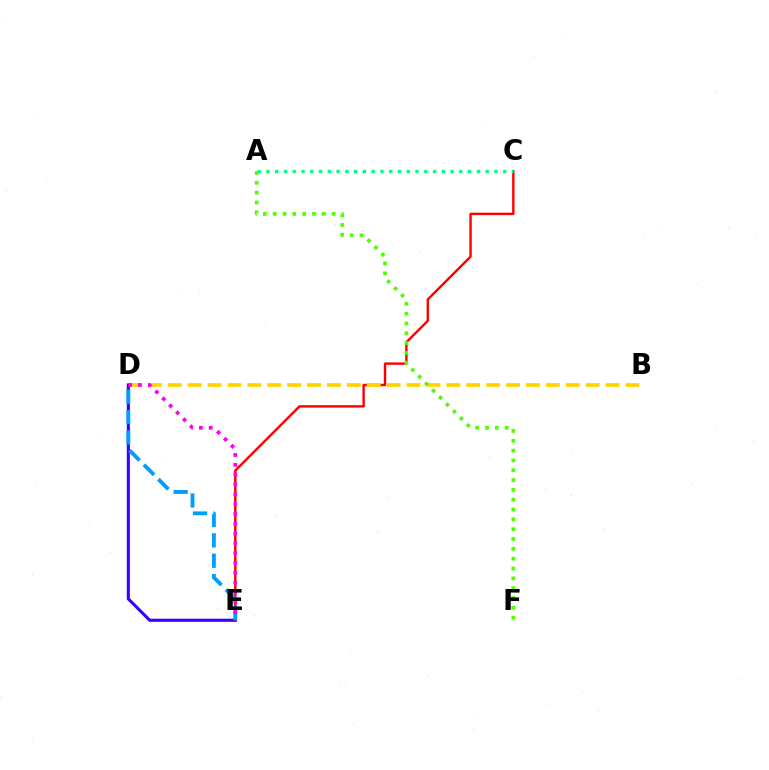{('C', 'E'): [{'color': '#ff0000', 'line_style': 'solid', 'thickness': 1.73}], ('B', 'D'): [{'color': '#ffd500', 'line_style': 'dashed', 'thickness': 2.7}], ('D', 'E'): [{'color': '#3700ff', 'line_style': 'solid', 'thickness': 2.22}, {'color': '#009eff', 'line_style': 'dashed', 'thickness': 2.77}, {'color': '#ff00ed', 'line_style': 'dotted', 'thickness': 2.67}], ('A', 'F'): [{'color': '#4fff00', 'line_style': 'dotted', 'thickness': 2.67}], ('A', 'C'): [{'color': '#00ff86', 'line_style': 'dotted', 'thickness': 2.38}]}